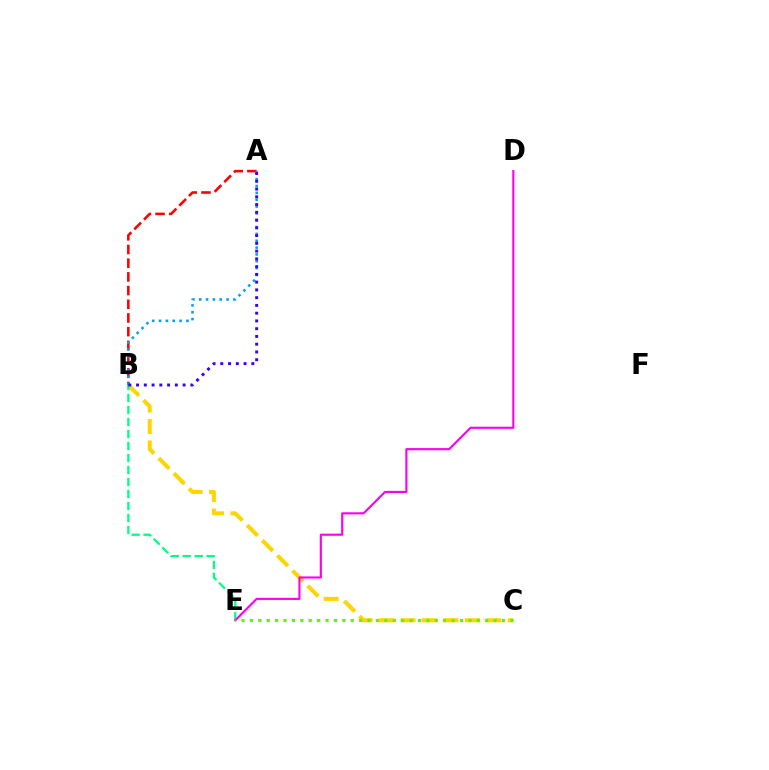{('B', 'C'): [{'color': '#ffd500', 'line_style': 'dashed', 'thickness': 2.91}], ('B', 'E'): [{'color': '#00ff86', 'line_style': 'dashed', 'thickness': 1.63}], ('A', 'B'): [{'color': '#ff0000', 'line_style': 'dashed', 'thickness': 1.86}, {'color': '#009eff', 'line_style': 'dotted', 'thickness': 1.86}, {'color': '#3700ff', 'line_style': 'dotted', 'thickness': 2.11}], ('D', 'E'): [{'color': '#ff00ed', 'line_style': 'solid', 'thickness': 1.54}], ('C', 'E'): [{'color': '#4fff00', 'line_style': 'dotted', 'thickness': 2.28}]}